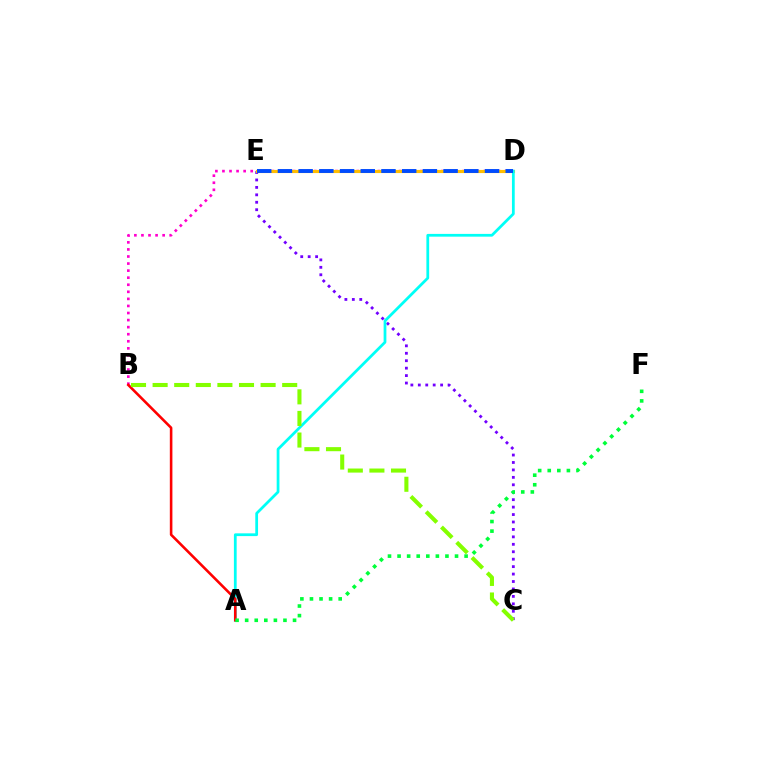{('B', 'D'): [{'color': '#ff00cf', 'line_style': 'dotted', 'thickness': 1.92}], ('C', 'E'): [{'color': '#7200ff', 'line_style': 'dotted', 'thickness': 2.02}], ('D', 'E'): [{'color': '#ffbd00', 'line_style': 'solid', 'thickness': 2.25}, {'color': '#004bff', 'line_style': 'dashed', 'thickness': 2.81}], ('A', 'D'): [{'color': '#00fff6', 'line_style': 'solid', 'thickness': 1.99}], ('A', 'B'): [{'color': '#ff0000', 'line_style': 'solid', 'thickness': 1.86}], ('A', 'F'): [{'color': '#00ff39', 'line_style': 'dotted', 'thickness': 2.6}], ('B', 'C'): [{'color': '#84ff00', 'line_style': 'dashed', 'thickness': 2.93}]}